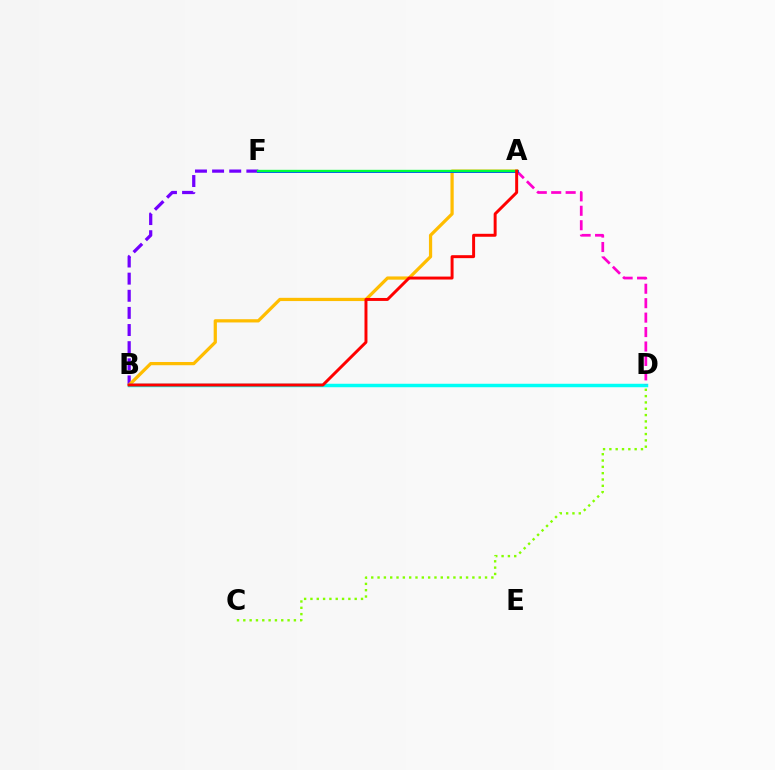{('B', 'F'): [{'color': '#7200ff', 'line_style': 'dashed', 'thickness': 2.33}], ('A', 'B'): [{'color': '#ffbd00', 'line_style': 'solid', 'thickness': 2.33}, {'color': '#ff0000', 'line_style': 'solid', 'thickness': 2.13}], ('C', 'D'): [{'color': '#84ff00', 'line_style': 'dotted', 'thickness': 1.72}], ('B', 'D'): [{'color': '#00fff6', 'line_style': 'solid', 'thickness': 2.5}], ('A', 'D'): [{'color': '#ff00cf', 'line_style': 'dashed', 'thickness': 1.96}], ('A', 'F'): [{'color': '#004bff', 'line_style': 'solid', 'thickness': 2.1}, {'color': '#00ff39', 'line_style': 'solid', 'thickness': 1.69}]}